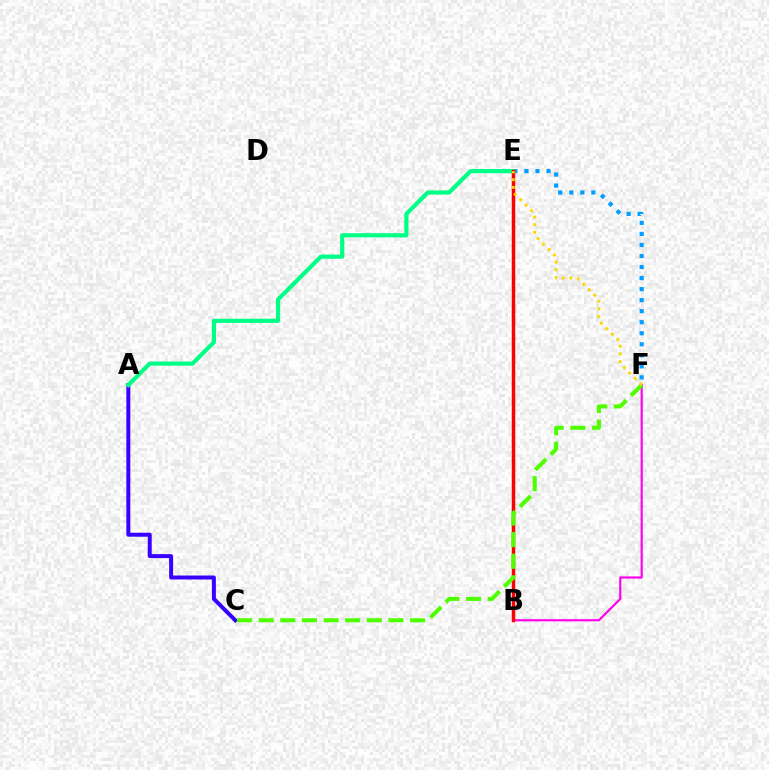{('B', 'F'): [{'color': '#ff00ed', 'line_style': 'solid', 'thickness': 1.56}], ('A', 'C'): [{'color': '#3700ff', 'line_style': 'solid', 'thickness': 2.86}], ('E', 'F'): [{'color': '#009eff', 'line_style': 'dotted', 'thickness': 3.0}, {'color': '#ffd500', 'line_style': 'dotted', 'thickness': 2.09}], ('A', 'E'): [{'color': '#00ff86', 'line_style': 'solid', 'thickness': 3.0}], ('B', 'E'): [{'color': '#ff0000', 'line_style': 'solid', 'thickness': 2.5}], ('C', 'F'): [{'color': '#4fff00', 'line_style': 'dashed', 'thickness': 2.94}]}